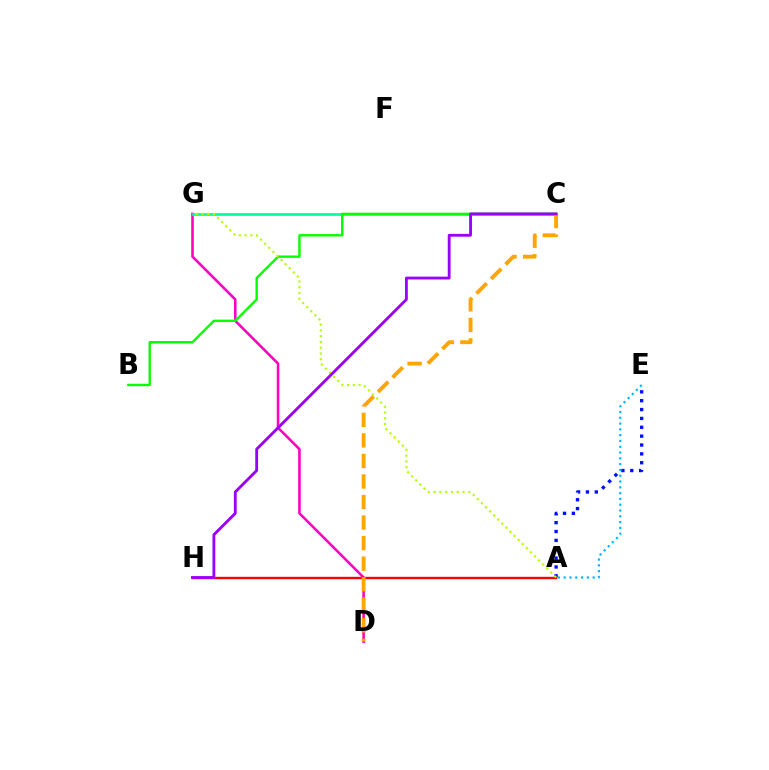{('A', 'E'): [{'color': '#0010ff', 'line_style': 'dotted', 'thickness': 2.41}, {'color': '#00b5ff', 'line_style': 'dotted', 'thickness': 1.57}], ('D', 'G'): [{'color': '#ff00bd', 'line_style': 'solid', 'thickness': 1.85}], ('A', 'H'): [{'color': '#ff0000', 'line_style': 'solid', 'thickness': 1.72}], ('C', 'G'): [{'color': '#00ff9d', 'line_style': 'solid', 'thickness': 1.95}], ('B', 'C'): [{'color': '#08ff00', 'line_style': 'solid', 'thickness': 1.73}], ('A', 'G'): [{'color': '#b3ff00', 'line_style': 'dotted', 'thickness': 1.57}], ('C', 'D'): [{'color': '#ffa500', 'line_style': 'dashed', 'thickness': 2.79}], ('C', 'H'): [{'color': '#9b00ff', 'line_style': 'solid', 'thickness': 2.05}]}